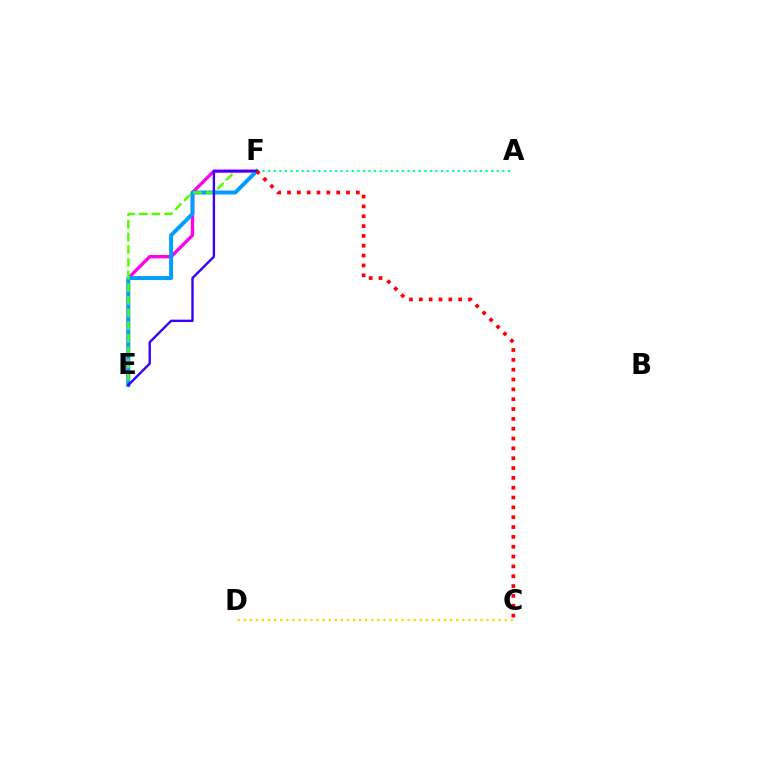{('E', 'F'): [{'color': '#ff00ed', 'line_style': 'solid', 'thickness': 2.39}, {'color': '#009eff', 'line_style': 'solid', 'thickness': 2.86}, {'color': '#4fff00', 'line_style': 'dashed', 'thickness': 1.72}, {'color': '#3700ff', 'line_style': 'solid', 'thickness': 1.71}], ('C', 'D'): [{'color': '#ffd500', 'line_style': 'dotted', 'thickness': 1.65}], ('A', 'F'): [{'color': '#00ff86', 'line_style': 'dotted', 'thickness': 1.51}], ('C', 'F'): [{'color': '#ff0000', 'line_style': 'dotted', 'thickness': 2.67}]}